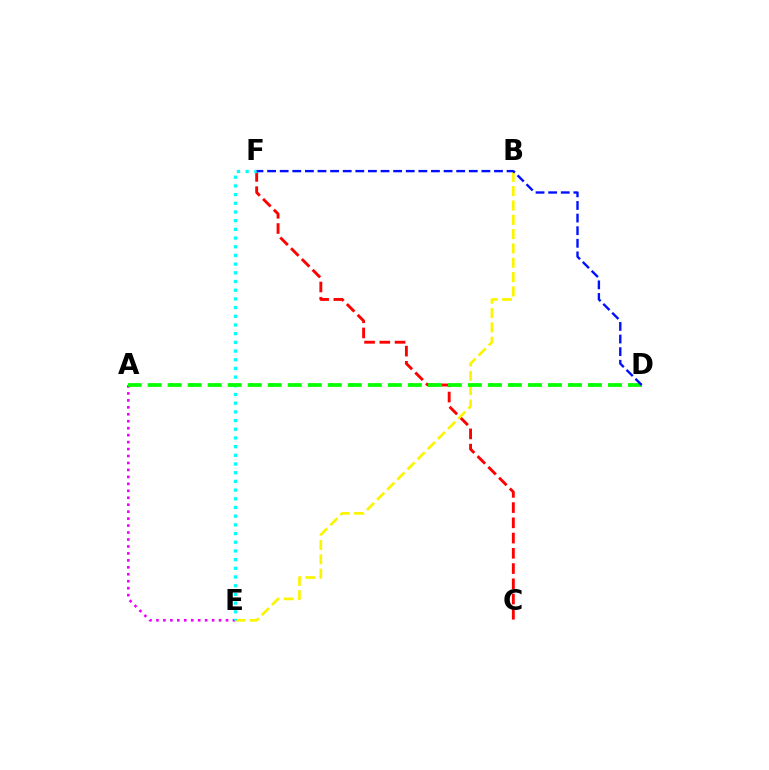{('C', 'F'): [{'color': '#ff0000', 'line_style': 'dashed', 'thickness': 2.07}], ('A', 'E'): [{'color': '#ee00ff', 'line_style': 'dotted', 'thickness': 1.89}], ('B', 'E'): [{'color': '#fcf500', 'line_style': 'dashed', 'thickness': 1.95}], ('E', 'F'): [{'color': '#00fff6', 'line_style': 'dotted', 'thickness': 2.36}], ('A', 'D'): [{'color': '#08ff00', 'line_style': 'dashed', 'thickness': 2.72}], ('D', 'F'): [{'color': '#0010ff', 'line_style': 'dashed', 'thickness': 1.71}]}